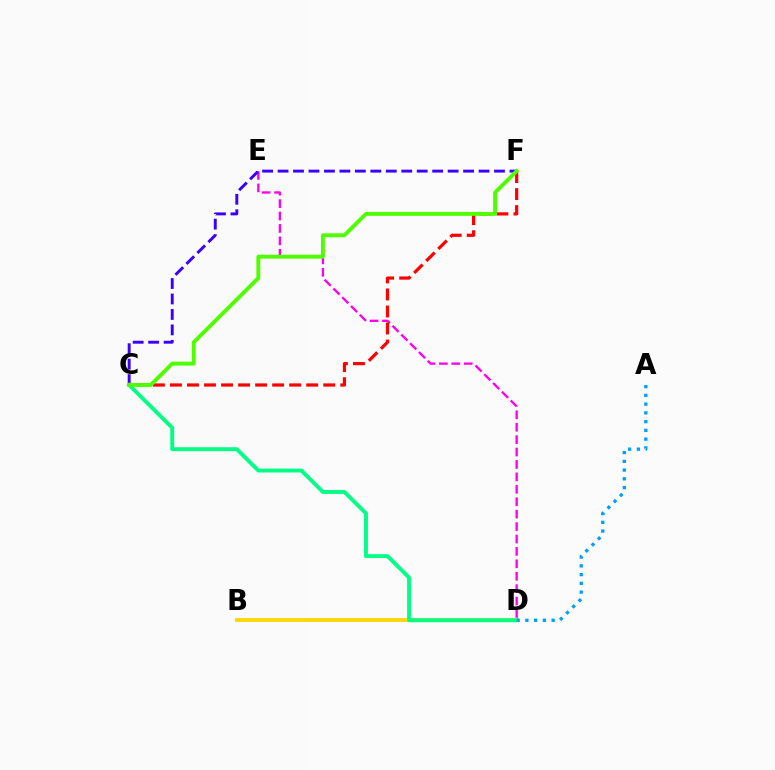{('B', 'D'): [{'color': '#ffd500', 'line_style': 'solid', 'thickness': 2.75}], ('D', 'E'): [{'color': '#ff00ed', 'line_style': 'dashed', 'thickness': 1.69}], ('C', 'F'): [{'color': '#3700ff', 'line_style': 'dashed', 'thickness': 2.1}, {'color': '#ff0000', 'line_style': 'dashed', 'thickness': 2.31}, {'color': '#4fff00', 'line_style': 'solid', 'thickness': 2.81}], ('C', 'D'): [{'color': '#00ff86', 'line_style': 'solid', 'thickness': 2.8}], ('A', 'D'): [{'color': '#009eff', 'line_style': 'dotted', 'thickness': 2.38}]}